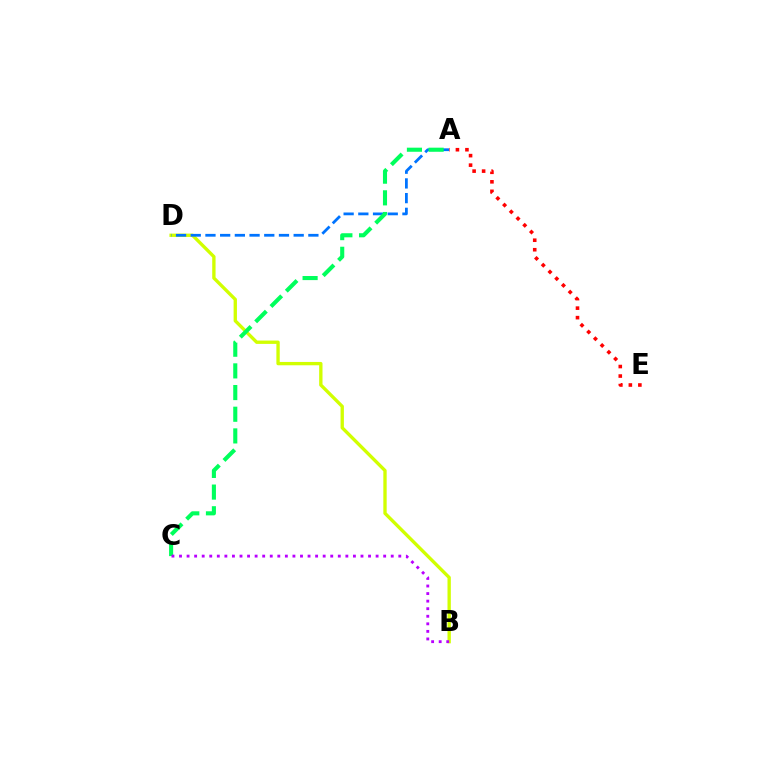{('B', 'D'): [{'color': '#d1ff00', 'line_style': 'solid', 'thickness': 2.41}], ('A', 'D'): [{'color': '#0074ff', 'line_style': 'dashed', 'thickness': 2.0}], ('A', 'C'): [{'color': '#00ff5c', 'line_style': 'dashed', 'thickness': 2.94}], ('A', 'E'): [{'color': '#ff0000', 'line_style': 'dotted', 'thickness': 2.59}], ('B', 'C'): [{'color': '#b900ff', 'line_style': 'dotted', 'thickness': 2.05}]}